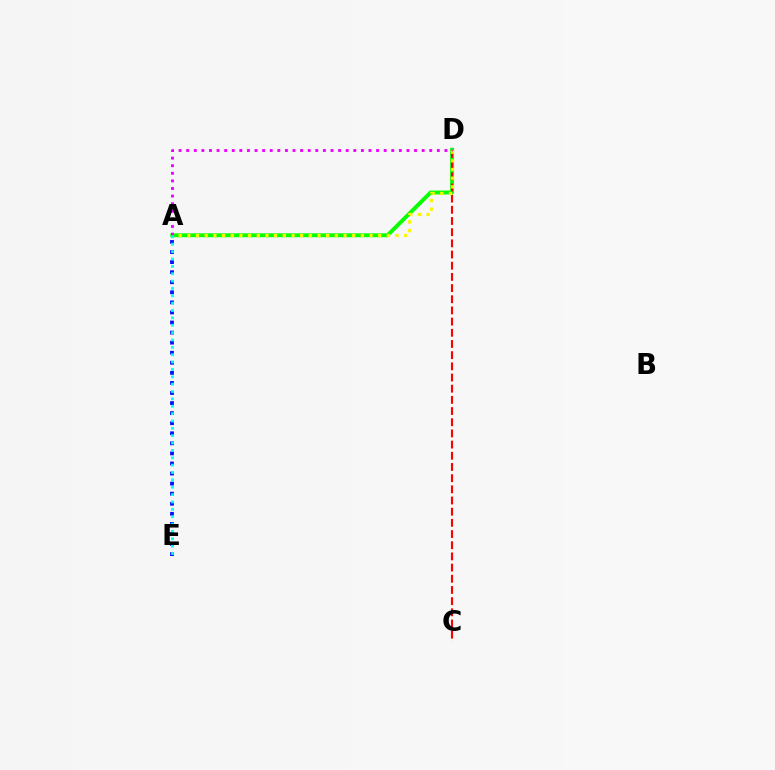{('A', 'D'): [{'color': '#08ff00', 'line_style': 'solid', 'thickness': 2.81}, {'color': '#fcf500', 'line_style': 'dotted', 'thickness': 2.36}, {'color': '#ee00ff', 'line_style': 'dotted', 'thickness': 2.06}], ('C', 'D'): [{'color': '#ff0000', 'line_style': 'dashed', 'thickness': 1.52}], ('A', 'E'): [{'color': '#0010ff', 'line_style': 'dotted', 'thickness': 2.74}, {'color': '#00fff6', 'line_style': 'dotted', 'thickness': 2.0}]}